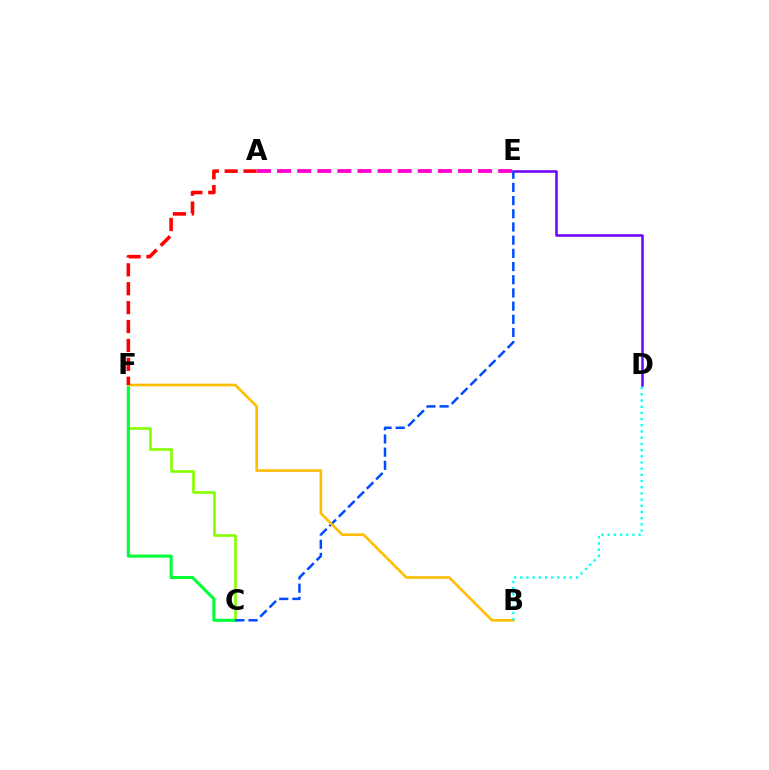{('D', 'E'): [{'color': '#7200ff', 'line_style': 'solid', 'thickness': 1.82}], ('C', 'F'): [{'color': '#84ff00', 'line_style': 'solid', 'thickness': 1.9}, {'color': '#00ff39', 'line_style': 'solid', 'thickness': 2.22}], ('C', 'E'): [{'color': '#004bff', 'line_style': 'dashed', 'thickness': 1.79}], ('B', 'F'): [{'color': '#ffbd00', 'line_style': 'solid', 'thickness': 1.89}], ('A', 'F'): [{'color': '#ff0000', 'line_style': 'dashed', 'thickness': 2.57}], ('B', 'D'): [{'color': '#00fff6', 'line_style': 'dotted', 'thickness': 1.68}], ('A', 'E'): [{'color': '#ff00cf', 'line_style': 'dashed', 'thickness': 2.73}]}